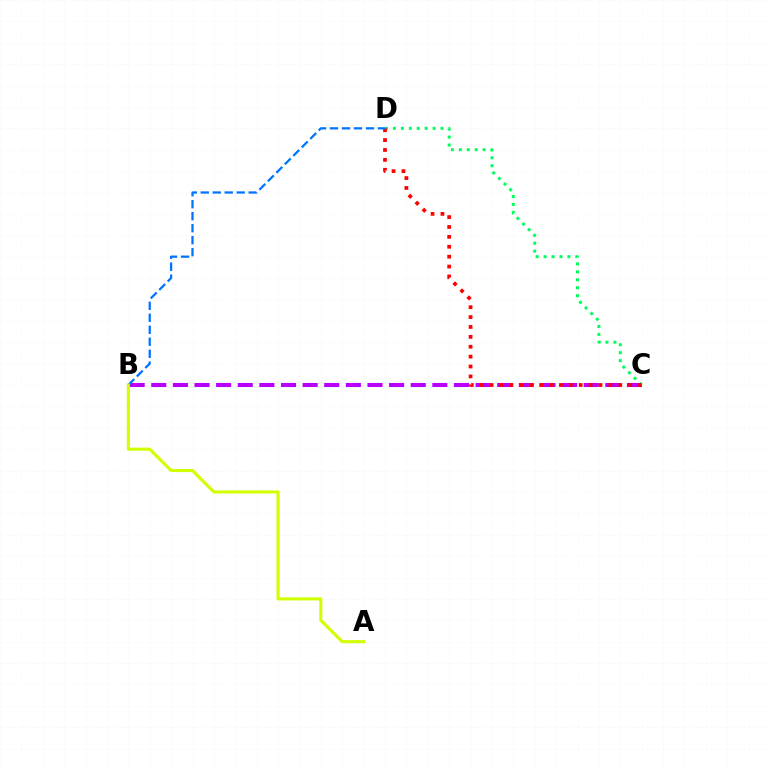{('B', 'C'): [{'color': '#b900ff', 'line_style': 'dashed', 'thickness': 2.94}], ('C', 'D'): [{'color': '#00ff5c', 'line_style': 'dotted', 'thickness': 2.16}, {'color': '#ff0000', 'line_style': 'dotted', 'thickness': 2.69}], ('B', 'D'): [{'color': '#0074ff', 'line_style': 'dashed', 'thickness': 1.63}], ('A', 'B'): [{'color': '#d1ff00', 'line_style': 'solid', 'thickness': 2.22}]}